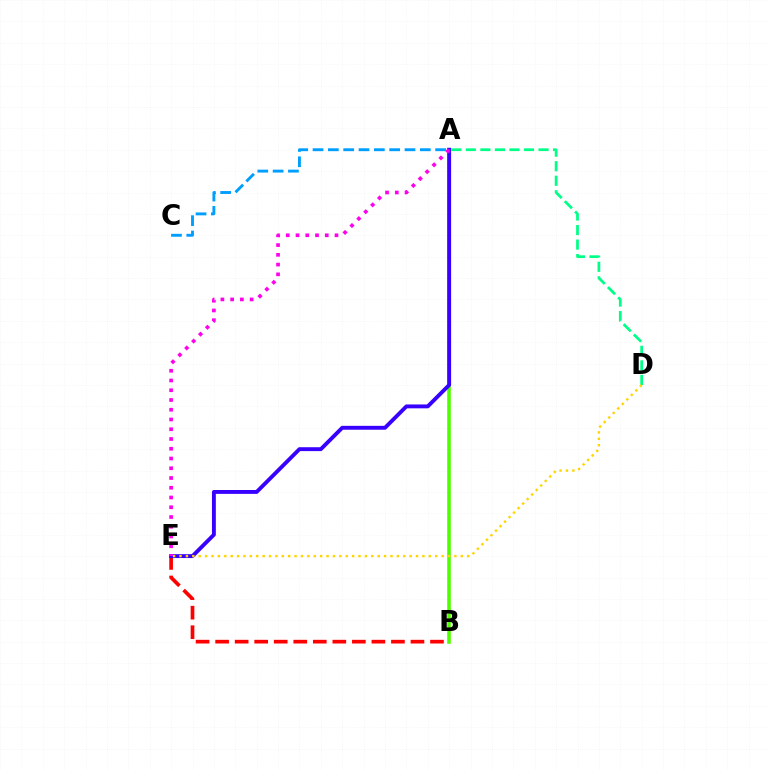{('A', 'B'): [{'color': '#4fff00', 'line_style': 'solid', 'thickness': 2.58}], ('B', 'E'): [{'color': '#ff0000', 'line_style': 'dashed', 'thickness': 2.65}], ('A', 'E'): [{'color': '#3700ff', 'line_style': 'solid', 'thickness': 2.79}, {'color': '#ff00ed', 'line_style': 'dotted', 'thickness': 2.65}], ('A', 'D'): [{'color': '#00ff86', 'line_style': 'dashed', 'thickness': 1.97}], ('D', 'E'): [{'color': '#ffd500', 'line_style': 'dotted', 'thickness': 1.74}], ('A', 'C'): [{'color': '#009eff', 'line_style': 'dashed', 'thickness': 2.08}]}